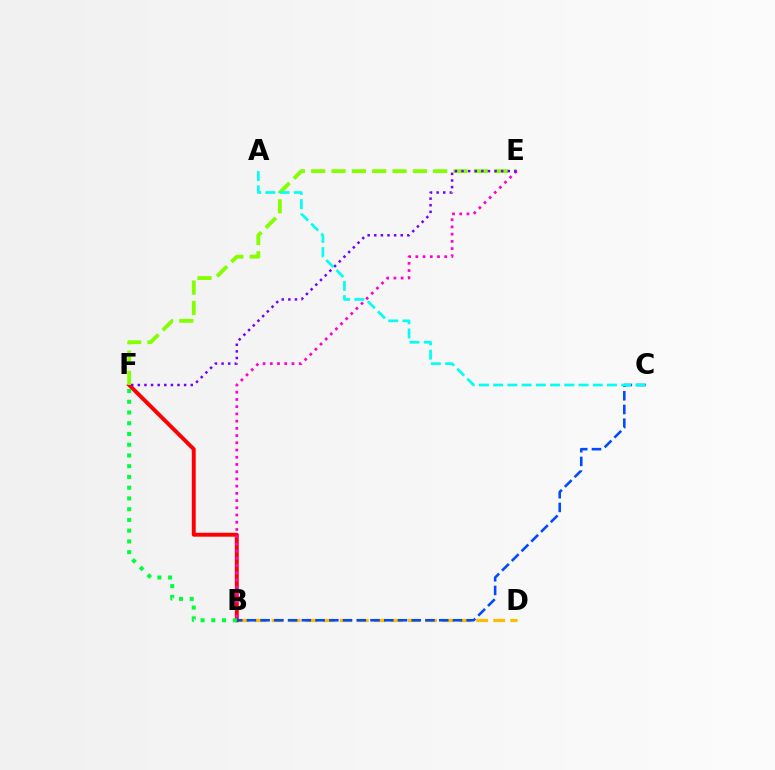{('B', 'D'): [{'color': '#ffbd00', 'line_style': 'dashed', 'thickness': 2.32}], ('B', 'F'): [{'color': '#ff0000', 'line_style': 'solid', 'thickness': 2.82}, {'color': '#00ff39', 'line_style': 'dotted', 'thickness': 2.92}], ('E', 'F'): [{'color': '#84ff00', 'line_style': 'dashed', 'thickness': 2.76}, {'color': '#7200ff', 'line_style': 'dotted', 'thickness': 1.8}], ('B', 'C'): [{'color': '#004bff', 'line_style': 'dashed', 'thickness': 1.87}], ('B', 'E'): [{'color': '#ff00cf', 'line_style': 'dotted', 'thickness': 1.96}], ('A', 'C'): [{'color': '#00fff6', 'line_style': 'dashed', 'thickness': 1.93}]}